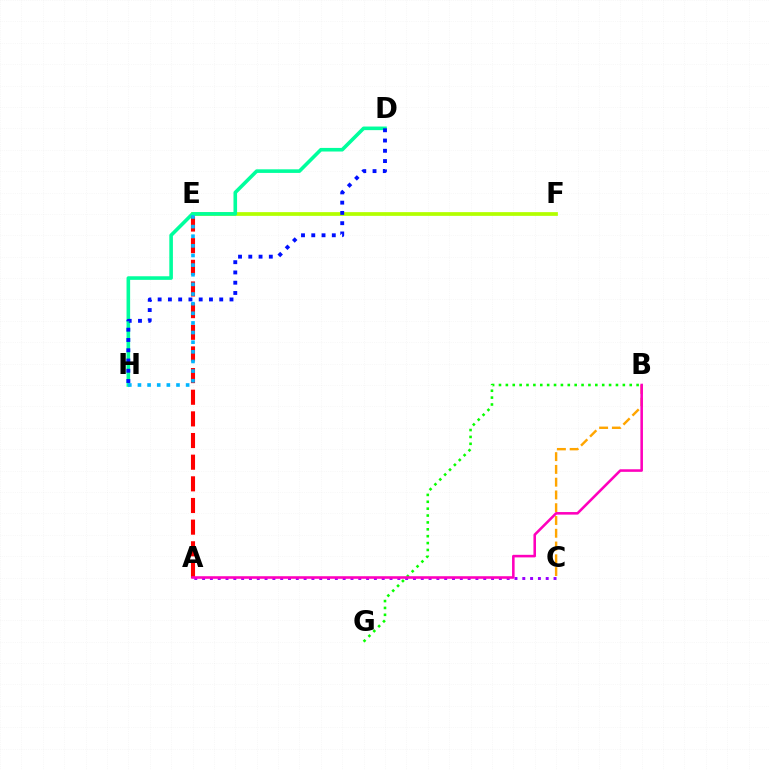{('E', 'F'): [{'color': '#b3ff00', 'line_style': 'solid', 'thickness': 2.69}], ('A', 'C'): [{'color': '#9b00ff', 'line_style': 'dotted', 'thickness': 2.12}], ('D', 'H'): [{'color': '#00ff9d', 'line_style': 'solid', 'thickness': 2.59}, {'color': '#0010ff', 'line_style': 'dotted', 'thickness': 2.79}], ('A', 'E'): [{'color': '#ff0000', 'line_style': 'dashed', 'thickness': 2.94}], ('B', 'C'): [{'color': '#ffa500', 'line_style': 'dashed', 'thickness': 1.73}], ('E', 'H'): [{'color': '#00b5ff', 'line_style': 'dotted', 'thickness': 2.62}], ('B', 'G'): [{'color': '#08ff00', 'line_style': 'dotted', 'thickness': 1.87}], ('A', 'B'): [{'color': '#ff00bd', 'line_style': 'solid', 'thickness': 1.85}]}